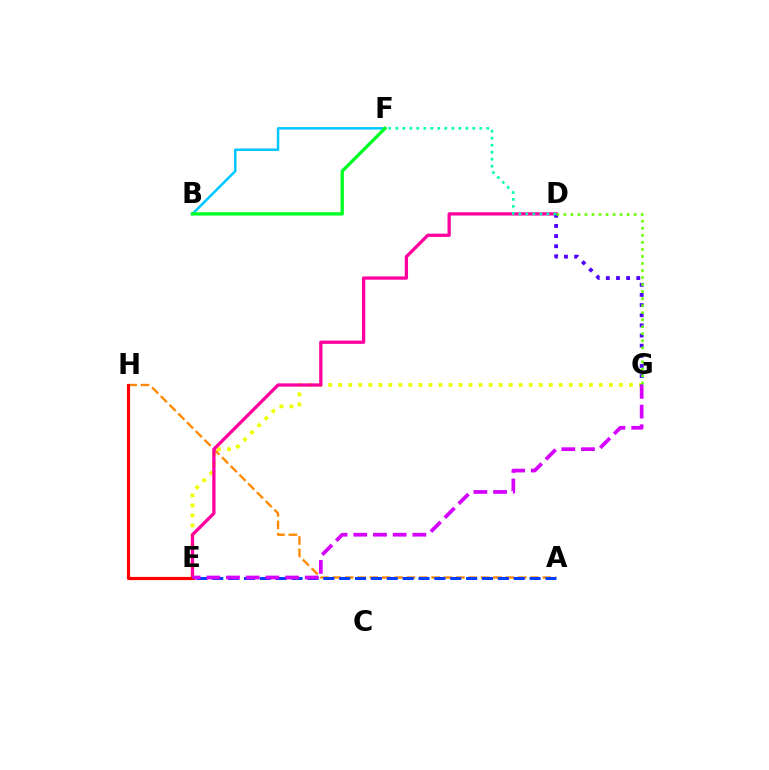{('A', 'H'): [{'color': '#ff8800', 'line_style': 'dashed', 'thickness': 1.68}], ('E', 'G'): [{'color': '#eeff00', 'line_style': 'dotted', 'thickness': 2.72}, {'color': '#d600ff', 'line_style': 'dashed', 'thickness': 2.67}], ('B', 'F'): [{'color': '#00c7ff', 'line_style': 'solid', 'thickness': 1.79}, {'color': '#00ff27', 'line_style': 'solid', 'thickness': 2.42}], ('A', 'E'): [{'color': '#003fff', 'line_style': 'dashed', 'thickness': 2.16}], ('D', 'E'): [{'color': '#ff00a0', 'line_style': 'solid', 'thickness': 2.37}], ('D', 'G'): [{'color': '#4f00ff', 'line_style': 'dotted', 'thickness': 2.76}, {'color': '#66ff00', 'line_style': 'dotted', 'thickness': 1.91}], ('E', 'H'): [{'color': '#ff0000', 'line_style': 'solid', 'thickness': 2.27}], ('D', 'F'): [{'color': '#00ffaf', 'line_style': 'dotted', 'thickness': 1.9}]}